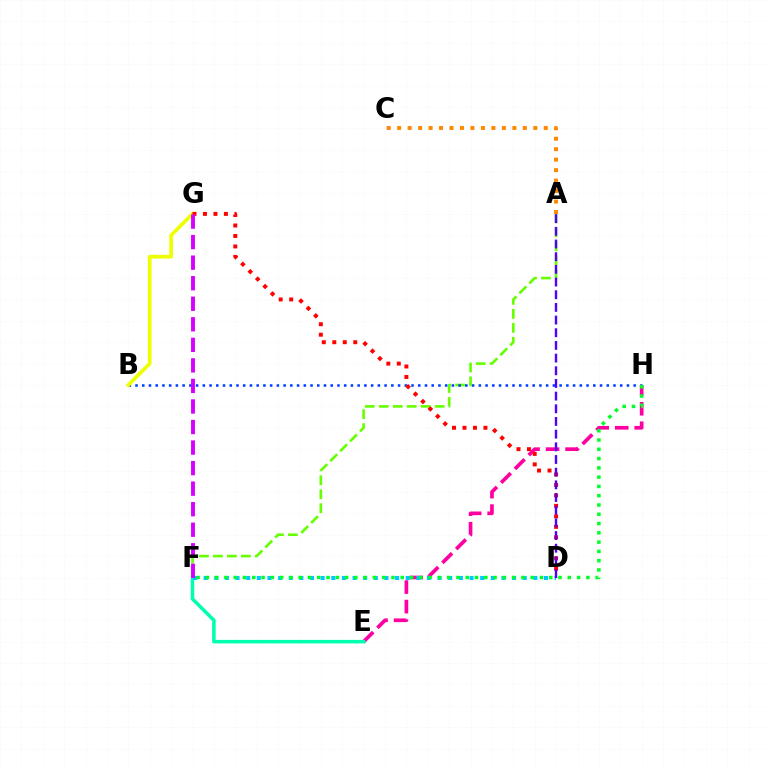{('E', 'H'): [{'color': '#ff00a0', 'line_style': 'dashed', 'thickness': 2.65}], ('E', 'F'): [{'color': '#00ffaf', 'line_style': 'solid', 'thickness': 2.54}], ('A', 'F'): [{'color': '#66ff00', 'line_style': 'dashed', 'thickness': 1.9}], ('B', 'H'): [{'color': '#003fff', 'line_style': 'dotted', 'thickness': 1.83}], ('B', 'G'): [{'color': '#eeff00', 'line_style': 'solid', 'thickness': 2.66}], ('D', 'F'): [{'color': '#00c7ff', 'line_style': 'dotted', 'thickness': 2.89}], ('D', 'G'): [{'color': '#ff0000', 'line_style': 'dotted', 'thickness': 2.85}], ('A', 'D'): [{'color': '#4f00ff', 'line_style': 'dashed', 'thickness': 1.72}], ('F', 'H'): [{'color': '#00ff27', 'line_style': 'dotted', 'thickness': 2.52}], ('F', 'G'): [{'color': '#d600ff', 'line_style': 'dashed', 'thickness': 2.79}], ('A', 'C'): [{'color': '#ff8800', 'line_style': 'dotted', 'thickness': 2.85}]}